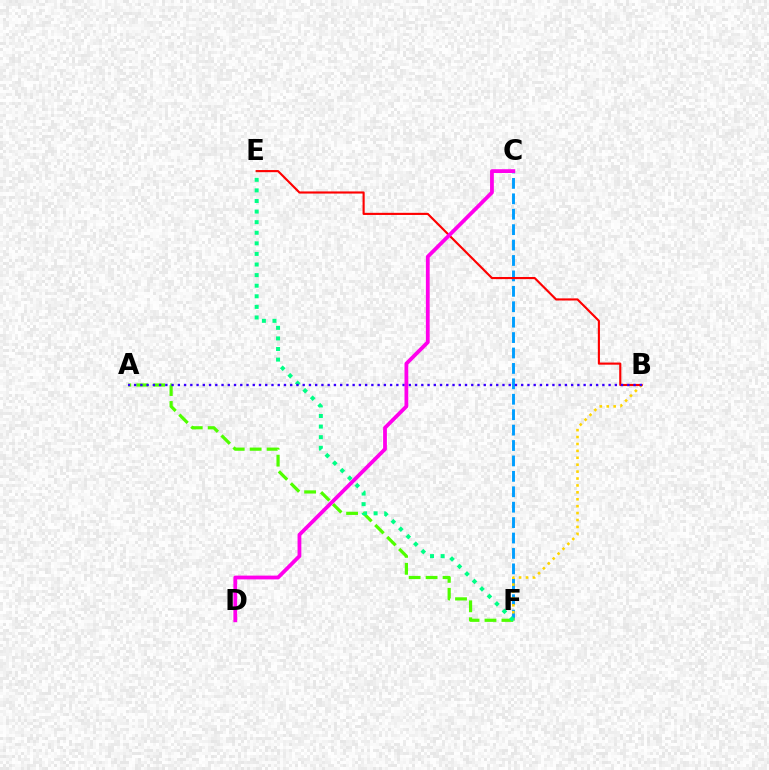{('C', 'F'): [{'color': '#009eff', 'line_style': 'dashed', 'thickness': 2.09}], ('B', 'F'): [{'color': '#ffd500', 'line_style': 'dotted', 'thickness': 1.88}], ('A', 'F'): [{'color': '#4fff00', 'line_style': 'dashed', 'thickness': 2.3}], ('B', 'E'): [{'color': '#ff0000', 'line_style': 'solid', 'thickness': 1.53}], ('E', 'F'): [{'color': '#00ff86', 'line_style': 'dotted', 'thickness': 2.88}], ('A', 'B'): [{'color': '#3700ff', 'line_style': 'dotted', 'thickness': 1.7}], ('C', 'D'): [{'color': '#ff00ed', 'line_style': 'solid', 'thickness': 2.73}]}